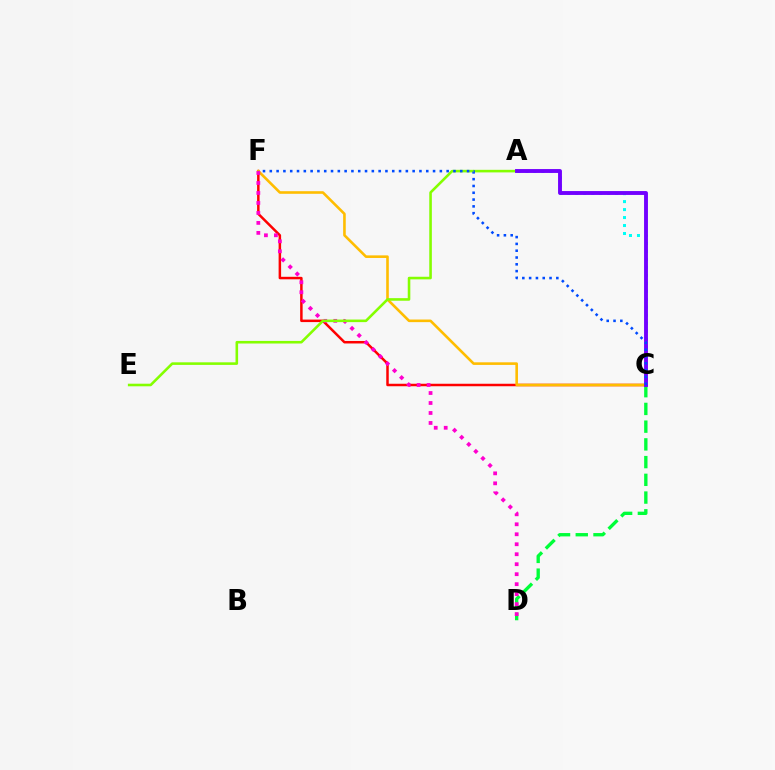{('A', 'C'): [{'color': '#00fff6', 'line_style': 'dotted', 'thickness': 2.17}, {'color': '#7200ff', 'line_style': 'solid', 'thickness': 2.8}], ('C', 'F'): [{'color': '#ff0000', 'line_style': 'solid', 'thickness': 1.8}, {'color': '#ffbd00', 'line_style': 'solid', 'thickness': 1.88}, {'color': '#004bff', 'line_style': 'dotted', 'thickness': 1.85}], ('C', 'D'): [{'color': '#00ff39', 'line_style': 'dashed', 'thickness': 2.41}], ('D', 'F'): [{'color': '#ff00cf', 'line_style': 'dotted', 'thickness': 2.71}], ('A', 'E'): [{'color': '#84ff00', 'line_style': 'solid', 'thickness': 1.86}]}